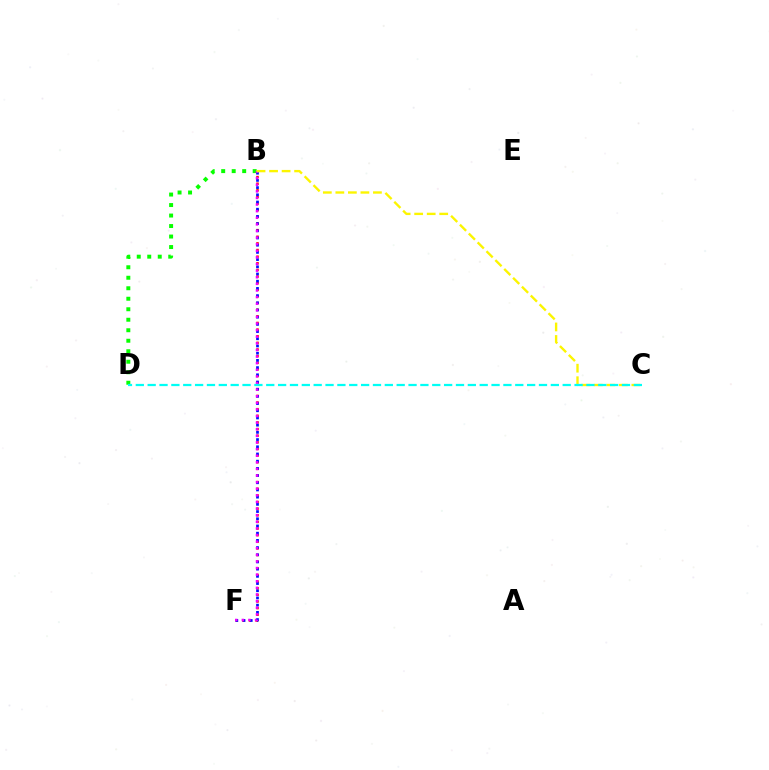{('B', 'F'): [{'color': '#ff0000', 'line_style': 'dotted', 'thickness': 1.8}, {'color': '#0010ff', 'line_style': 'dotted', 'thickness': 1.96}, {'color': '#ee00ff', 'line_style': 'dotted', 'thickness': 1.8}], ('B', 'D'): [{'color': '#08ff00', 'line_style': 'dotted', 'thickness': 2.85}], ('B', 'C'): [{'color': '#fcf500', 'line_style': 'dashed', 'thickness': 1.7}], ('C', 'D'): [{'color': '#00fff6', 'line_style': 'dashed', 'thickness': 1.61}]}